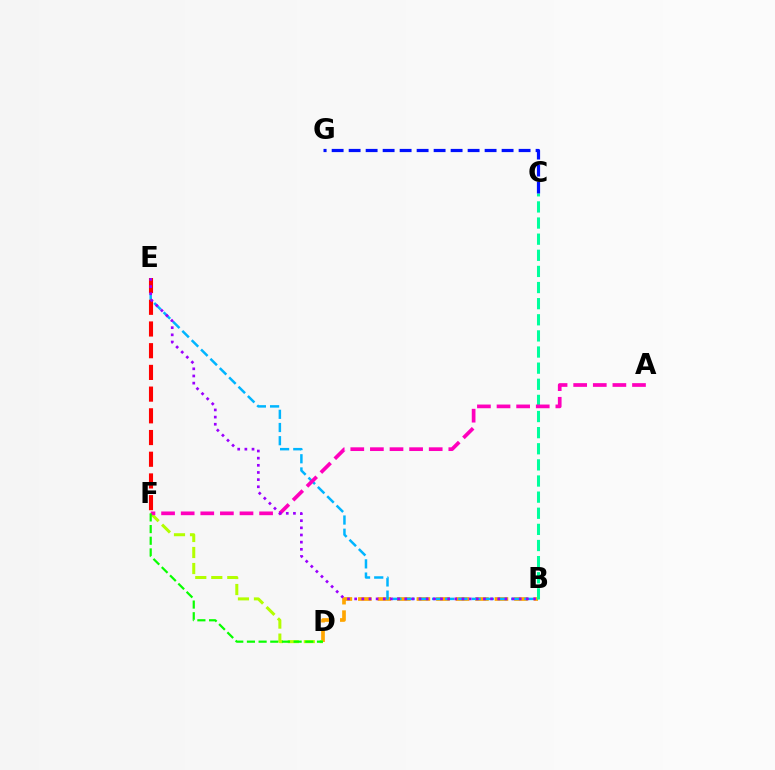{('B', 'D'): [{'color': '#ffa500', 'line_style': 'dashed', 'thickness': 2.65}], ('B', 'E'): [{'color': '#00b5ff', 'line_style': 'dashed', 'thickness': 1.79}, {'color': '#9b00ff', 'line_style': 'dotted', 'thickness': 1.94}], ('E', 'F'): [{'color': '#ff0000', 'line_style': 'dashed', 'thickness': 2.95}], ('D', 'F'): [{'color': '#b3ff00', 'line_style': 'dashed', 'thickness': 2.18}, {'color': '#08ff00', 'line_style': 'dashed', 'thickness': 1.59}], ('B', 'C'): [{'color': '#00ff9d', 'line_style': 'dashed', 'thickness': 2.19}], ('A', 'F'): [{'color': '#ff00bd', 'line_style': 'dashed', 'thickness': 2.66}], ('C', 'G'): [{'color': '#0010ff', 'line_style': 'dashed', 'thickness': 2.31}]}